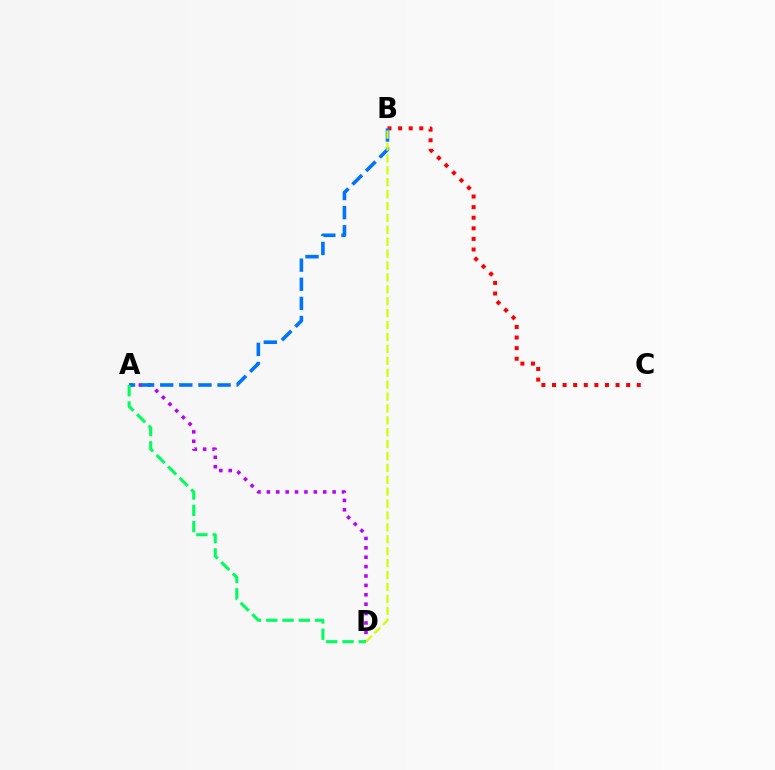{('A', 'D'): [{'color': '#b900ff', 'line_style': 'dotted', 'thickness': 2.55}, {'color': '#00ff5c', 'line_style': 'dashed', 'thickness': 2.21}], ('B', 'C'): [{'color': '#ff0000', 'line_style': 'dotted', 'thickness': 2.88}], ('A', 'B'): [{'color': '#0074ff', 'line_style': 'dashed', 'thickness': 2.6}], ('B', 'D'): [{'color': '#d1ff00', 'line_style': 'dashed', 'thickness': 1.62}]}